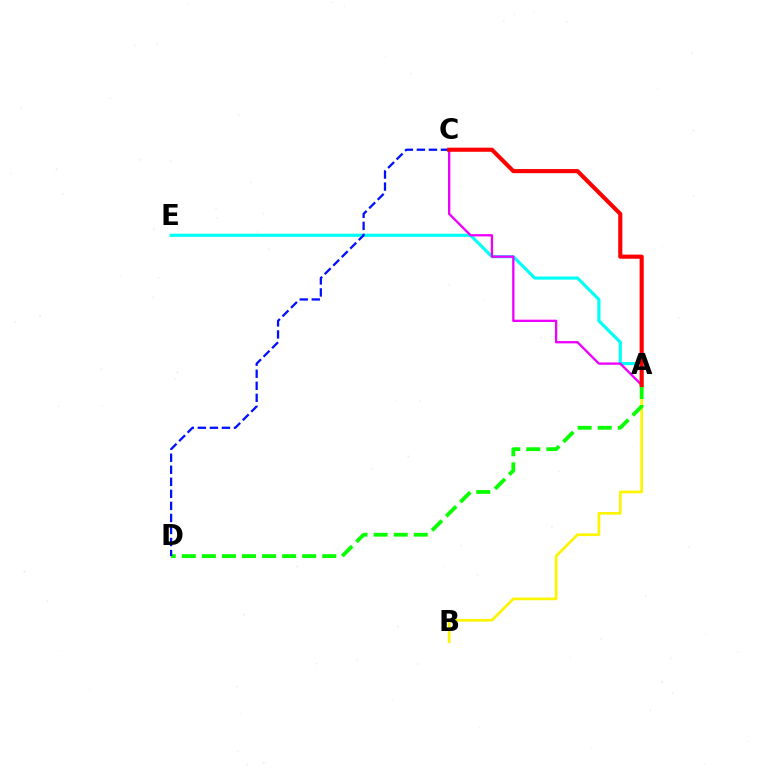{('A', 'B'): [{'color': '#fcf500', 'line_style': 'solid', 'thickness': 1.94}], ('A', 'D'): [{'color': '#08ff00', 'line_style': 'dashed', 'thickness': 2.73}], ('A', 'E'): [{'color': '#00fff6', 'line_style': 'solid', 'thickness': 2.26}], ('C', 'D'): [{'color': '#0010ff', 'line_style': 'dashed', 'thickness': 1.64}], ('A', 'C'): [{'color': '#ee00ff', 'line_style': 'solid', 'thickness': 1.68}, {'color': '#ff0000', 'line_style': 'solid', 'thickness': 2.97}]}